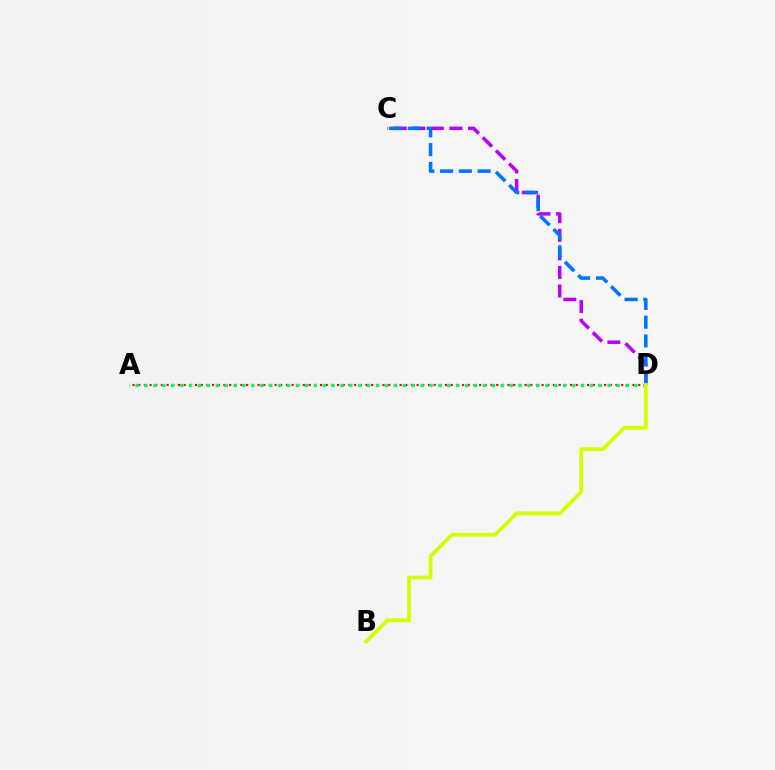{('C', 'D'): [{'color': '#b900ff', 'line_style': 'dashed', 'thickness': 2.52}, {'color': '#0074ff', 'line_style': 'dashed', 'thickness': 2.55}], ('A', 'D'): [{'color': '#ff0000', 'line_style': 'dotted', 'thickness': 1.54}, {'color': '#00ff5c', 'line_style': 'dotted', 'thickness': 2.42}], ('B', 'D'): [{'color': '#d1ff00', 'line_style': 'solid', 'thickness': 2.7}]}